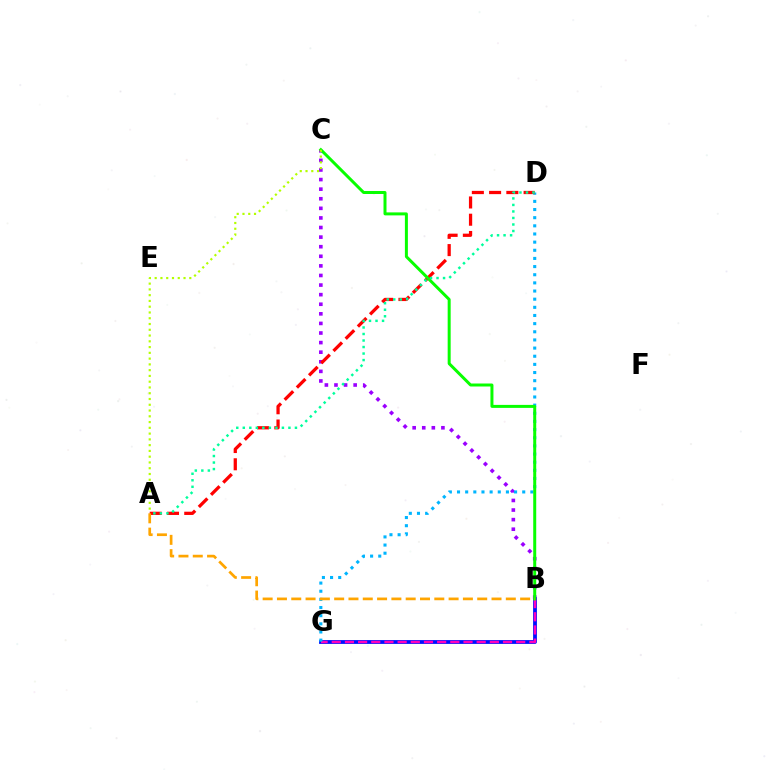{('B', 'G'): [{'color': '#0010ff', 'line_style': 'solid', 'thickness': 2.75}, {'color': '#ff00bd', 'line_style': 'dashed', 'thickness': 1.79}], ('B', 'C'): [{'color': '#9b00ff', 'line_style': 'dotted', 'thickness': 2.61}, {'color': '#08ff00', 'line_style': 'solid', 'thickness': 2.15}], ('D', 'G'): [{'color': '#00b5ff', 'line_style': 'dotted', 'thickness': 2.21}], ('A', 'D'): [{'color': '#ff0000', 'line_style': 'dashed', 'thickness': 2.34}, {'color': '#00ff9d', 'line_style': 'dotted', 'thickness': 1.77}], ('A', 'B'): [{'color': '#ffa500', 'line_style': 'dashed', 'thickness': 1.94}], ('A', 'C'): [{'color': '#b3ff00', 'line_style': 'dotted', 'thickness': 1.57}]}